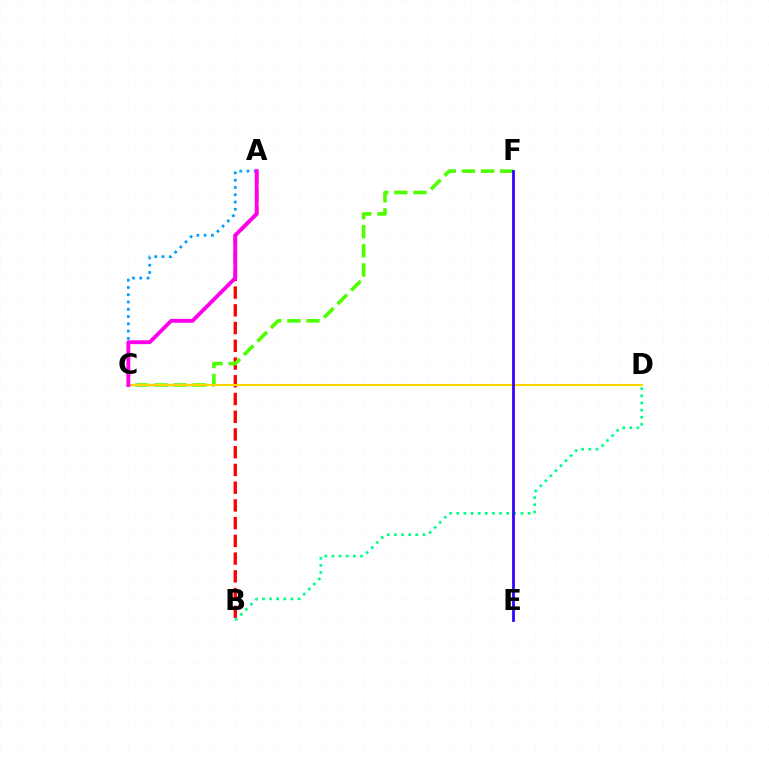{('A', 'B'): [{'color': '#ff0000', 'line_style': 'dashed', 'thickness': 2.41}], ('C', 'F'): [{'color': '#4fff00', 'line_style': 'dashed', 'thickness': 2.6}], ('B', 'D'): [{'color': '#00ff86', 'line_style': 'dotted', 'thickness': 1.94}], ('C', 'D'): [{'color': '#ffd500', 'line_style': 'solid', 'thickness': 1.54}], ('A', 'C'): [{'color': '#009eff', 'line_style': 'dotted', 'thickness': 1.98}, {'color': '#ff00ed', 'line_style': 'solid', 'thickness': 2.77}], ('E', 'F'): [{'color': '#3700ff', 'line_style': 'solid', 'thickness': 2.0}]}